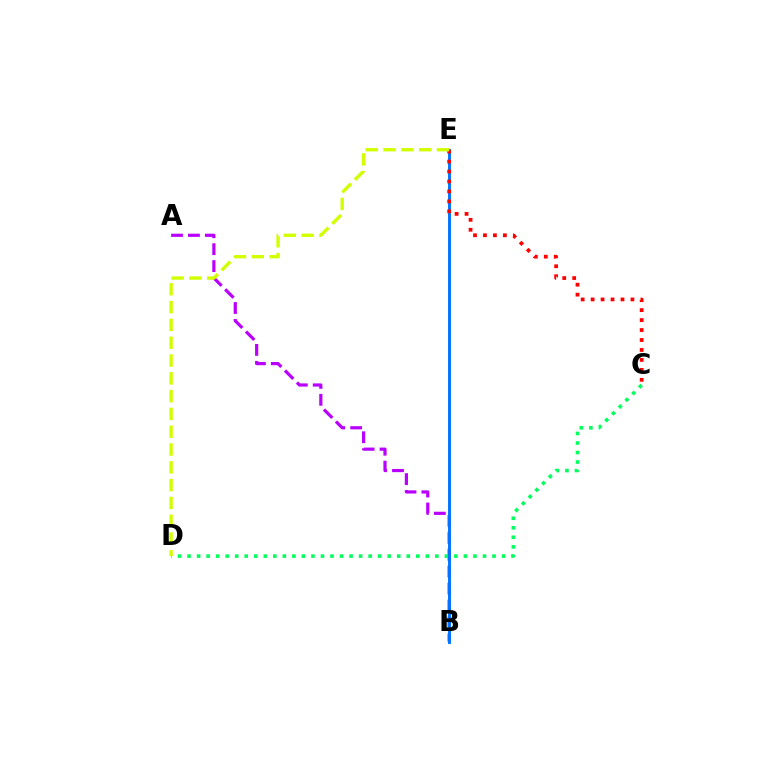{('A', 'B'): [{'color': '#b900ff', 'line_style': 'dashed', 'thickness': 2.3}], ('C', 'D'): [{'color': '#00ff5c', 'line_style': 'dotted', 'thickness': 2.59}], ('B', 'E'): [{'color': '#0074ff', 'line_style': 'solid', 'thickness': 2.1}], ('C', 'E'): [{'color': '#ff0000', 'line_style': 'dotted', 'thickness': 2.7}], ('D', 'E'): [{'color': '#d1ff00', 'line_style': 'dashed', 'thickness': 2.42}]}